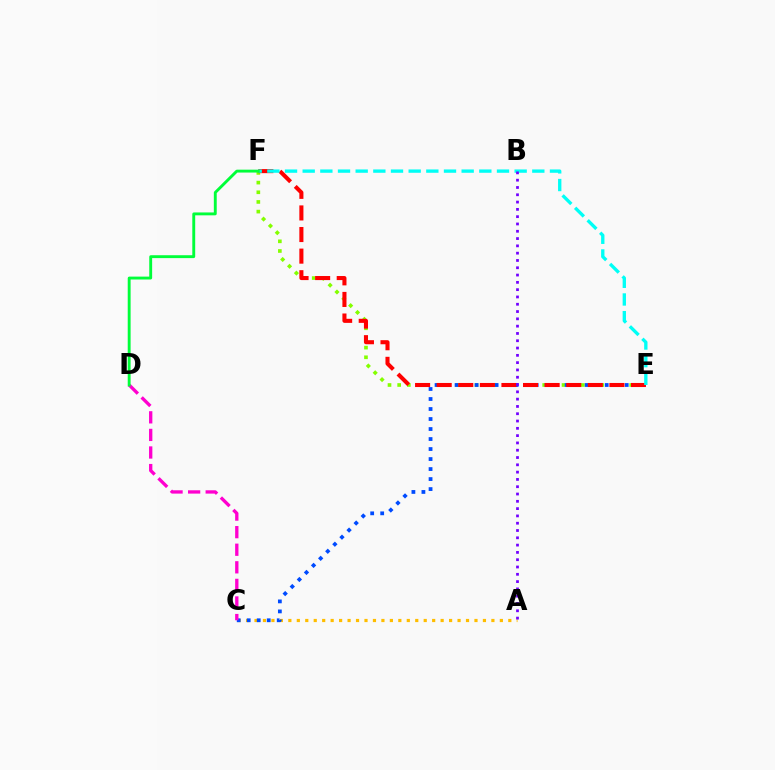{('E', 'F'): [{'color': '#84ff00', 'line_style': 'dotted', 'thickness': 2.63}, {'color': '#ff0000', 'line_style': 'dashed', 'thickness': 2.93}, {'color': '#00fff6', 'line_style': 'dashed', 'thickness': 2.4}], ('A', 'C'): [{'color': '#ffbd00', 'line_style': 'dotted', 'thickness': 2.3}], ('C', 'E'): [{'color': '#004bff', 'line_style': 'dotted', 'thickness': 2.72}], ('C', 'D'): [{'color': '#ff00cf', 'line_style': 'dashed', 'thickness': 2.39}], ('D', 'F'): [{'color': '#00ff39', 'line_style': 'solid', 'thickness': 2.08}], ('A', 'B'): [{'color': '#7200ff', 'line_style': 'dotted', 'thickness': 1.98}]}